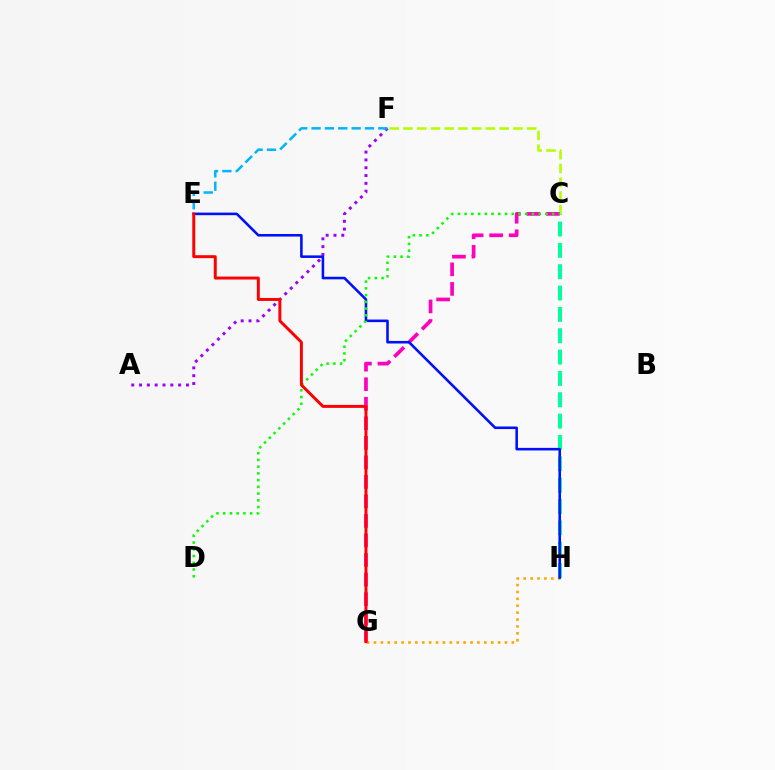{('C', 'H'): [{'color': '#00ff9d', 'line_style': 'dashed', 'thickness': 2.9}], ('C', 'F'): [{'color': '#b3ff00', 'line_style': 'dashed', 'thickness': 1.87}], ('G', 'H'): [{'color': '#ffa500', 'line_style': 'dotted', 'thickness': 1.87}], ('A', 'F'): [{'color': '#9b00ff', 'line_style': 'dotted', 'thickness': 2.12}], ('C', 'G'): [{'color': '#ff00bd', 'line_style': 'dashed', 'thickness': 2.65}], ('E', 'H'): [{'color': '#0010ff', 'line_style': 'solid', 'thickness': 1.86}], ('E', 'F'): [{'color': '#00b5ff', 'line_style': 'dashed', 'thickness': 1.81}], ('C', 'D'): [{'color': '#08ff00', 'line_style': 'dotted', 'thickness': 1.83}], ('E', 'G'): [{'color': '#ff0000', 'line_style': 'solid', 'thickness': 2.13}]}